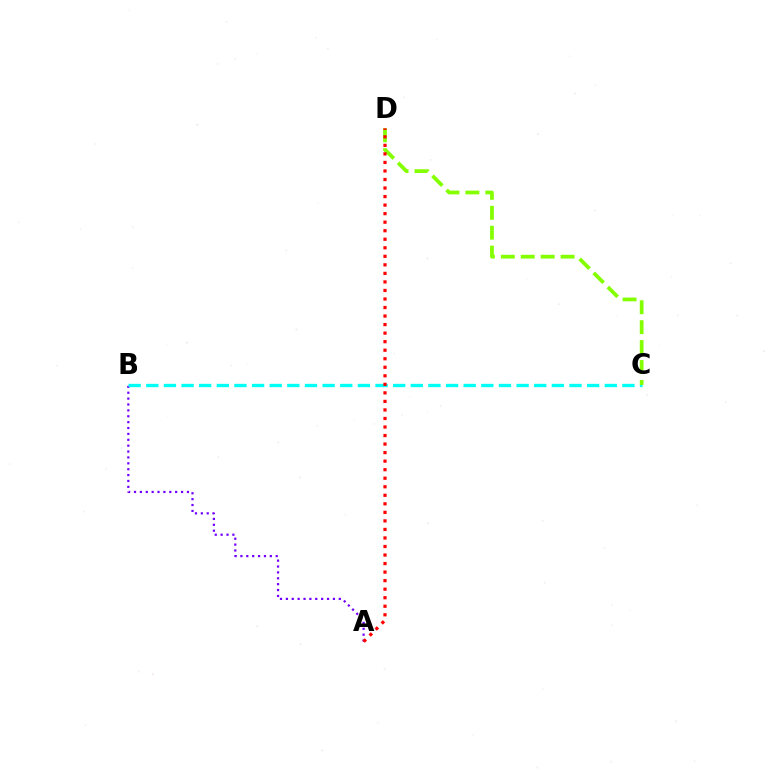{('A', 'B'): [{'color': '#7200ff', 'line_style': 'dotted', 'thickness': 1.6}], ('B', 'C'): [{'color': '#00fff6', 'line_style': 'dashed', 'thickness': 2.4}], ('C', 'D'): [{'color': '#84ff00', 'line_style': 'dashed', 'thickness': 2.71}], ('A', 'D'): [{'color': '#ff0000', 'line_style': 'dotted', 'thickness': 2.32}]}